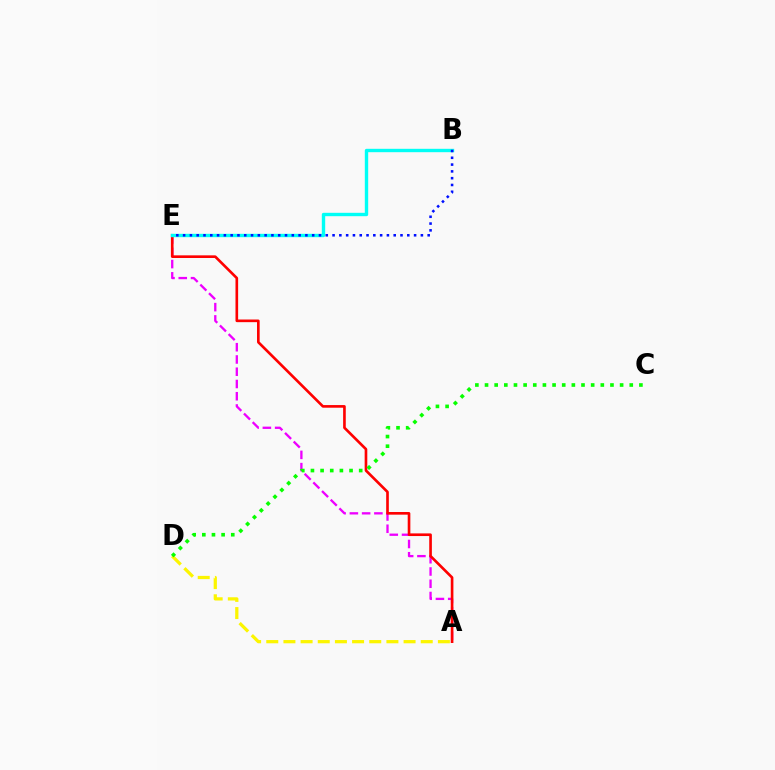{('A', 'E'): [{'color': '#ee00ff', 'line_style': 'dashed', 'thickness': 1.67}, {'color': '#ff0000', 'line_style': 'solid', 'thickness': 1.91}], ('B', 'E'): [{'color': '#00fff6', 'line_style': 'solid', 'thickness': 2.43}, {'color': '#0010ff', 'line_style': 'dotted', 'thickness': 1.85}], ('A', 'D'): [{'color': '#fcf500', 'line_style': 'dashed', 'thickness': 2.33}], ('C', 'D'): [{'color': '#08ff00', 'line_style': 'dotted', 'thickness': 2.62}]}